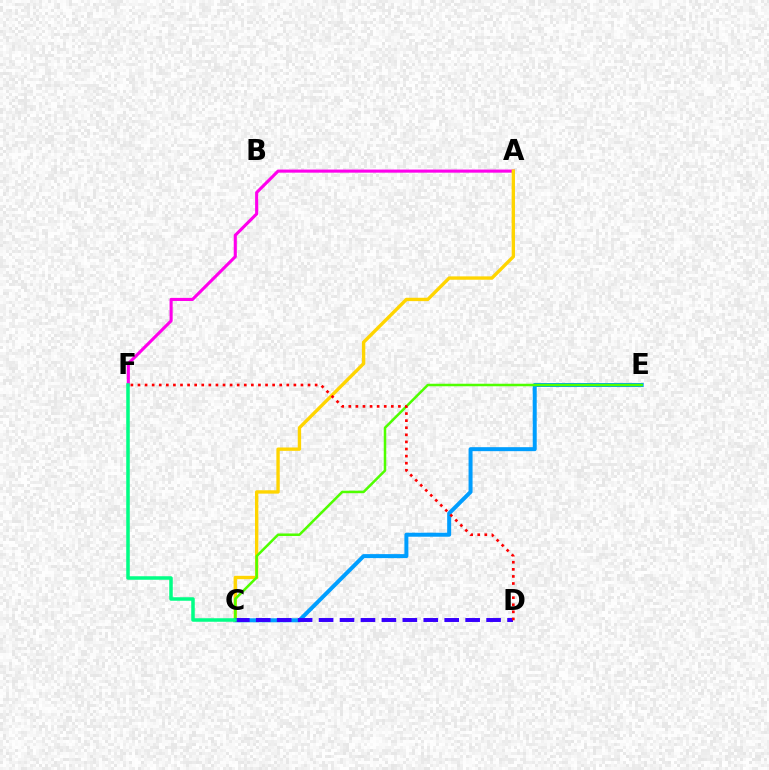{('A', 'F'): [{'color': '#ff00ed', 'line_style': 'solid', 'thickness': 2.23}], ('C', 'E'): [{'color': '#009eff', 'line_style': 'solid', 'thickness': 2.87}, {'color': '#4fff00', 'line_style': 'solid', 'thickness': 1.81}], ('A', 'C'): [{'color': '#ffd500', 'line_style': 'solid', 'thickness': 2.42}], ('C', 'D'): [{'color': '#3700ff', 'line_style': 'dashed', 'thickness': 2.84}], ('C', 'F'): [{'color': '#00ff86', 'line_style': 'solid', 'thickness': 2.53}], ('D', 'F'): [{'color': '#ff0000', 'line_style': 'dotted', 'thickness': 1.93}]}